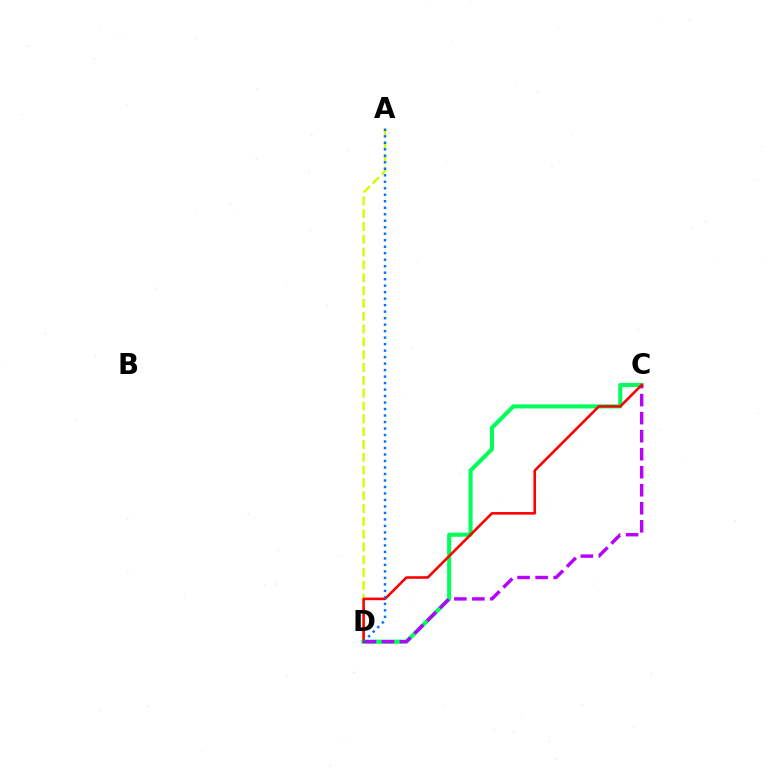{('C', 'D'): [{'color': '#00ff5c', 'line_style': 'solid', 'thickness': 2.94}, {'color': '#b900ff', 'line_style': 'dashed', 'thickness': 2.45}, {'color': '#ff0000', 'line_style': 'solid', 'thickness': 1.86}], ('A', 'D'): [{'color': '#d1ff00', 'line_style': 'dashed', 'thickness': 1.74}, {'color': '#0074ff', 'line_style': 'dotted', 'thickness': 1.76}]}